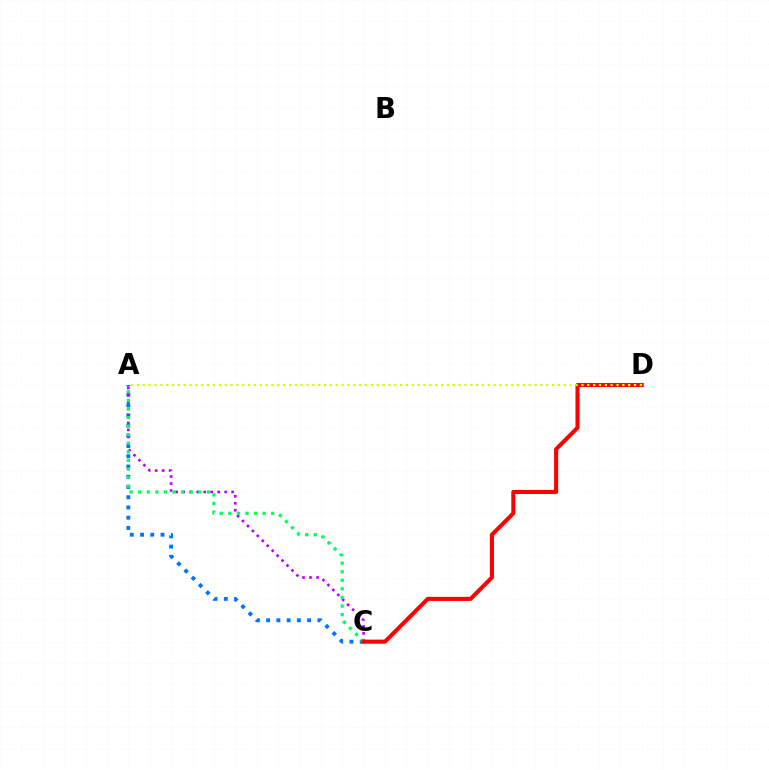{('A', 'C'): [{'color': '#0074ff', 'line_style': 'dotted', 'thickness': 2.78}, {'color': '#b900ff', 'line_style': 'dotted', 'thickness': 1.9}, {'color': '#00ff5c', 'line_style': 'dotted', 'thickness': 2.33}], ('C', 'D'): [{'color': '#ff0000', 'line_style': 'solid', 'thickness': 2.93}], ('A', 'D'): [{'color': '#d1ff00', 'line_style': 'dotted', 'thickness': 1.59}]}